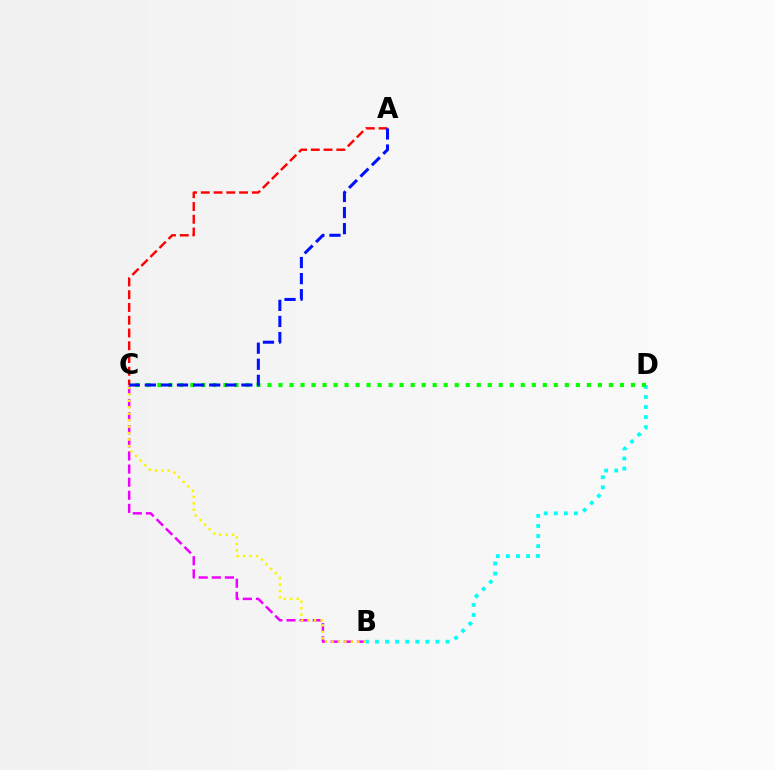{('B', 'C'): [{'color': '#ee00ff', 'line_style': 'dashed', 'thickness': 1.78}, {'color': '#fcf500', 'line_style': 'dotted', 'thickness': 1.75}], ('A', 'C'): [{'color': '#ff0000', 'line_style': 'dashed', 'thickness': 1.73}, {'color': '#0010ff', 'line_style': 'dashed', 'thickness': 2.19}], ('B', 'D'): [{'color': '#00fff6', 'line_style': 'dotted', 'thickness': 2.74}], ('C', 'D'): [{'color': '#08ff00', 'line_style': 'dotted', 'thickness': 2.99}]}